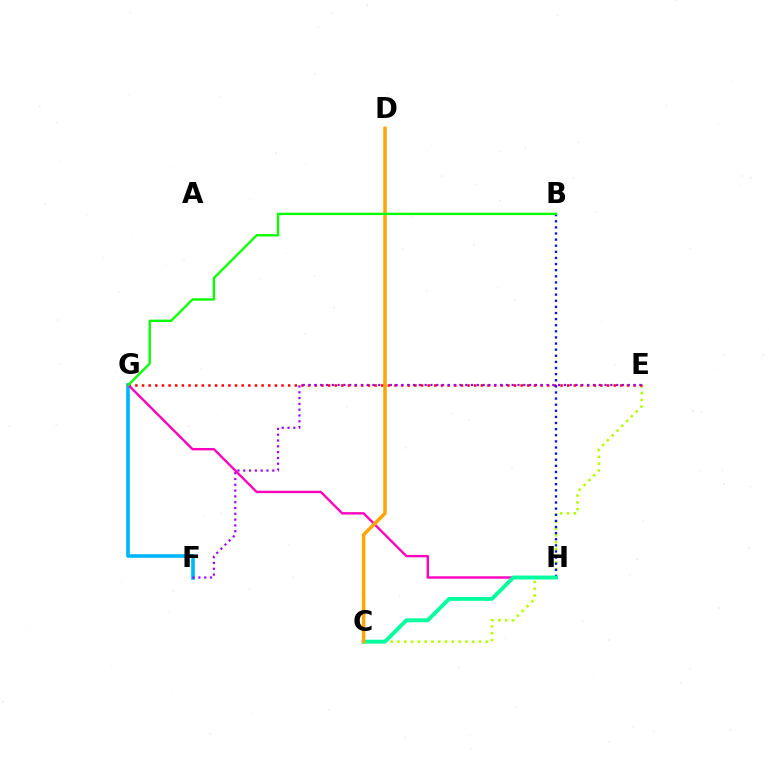{('C', 'E'): [{'color': '#b3ff00', 'line_style': 'dotted', 'thickness': 1.85}], ('E', 'G'): [{'color': '#ff0000', 'line_style': 'dotted', 'thickness': 1.8}], ('F', 'G'): [{'color': '#00b5ff', 'line_style': 'solid', 'thickness': 2.61}], ('E', 'F'): [{'color': '#9b00ff', 'line_style': 'dotted', 'thickness': 1.58}], ('G', 'H'): [{'color': '#ff00bd', 'line_style': 'solid', 'thickness': 1.72}], ('B', 'H'): [{'color': '#0010ff', 'line_style': 'dotted', 'thickness': 1.66}], ('C', 'H'): [{'color': '#00ff9d', 'line_style': 'solid', 'thickness': 2.8}], ('C', 'D'): [{'color': '#ffa500', 'line_style': 'solid', 'thickness': 2.52}], ('B', 'G'): [{'color': '#08ff00', 'line_style': 'solid', 'thickness': 1.71}]}